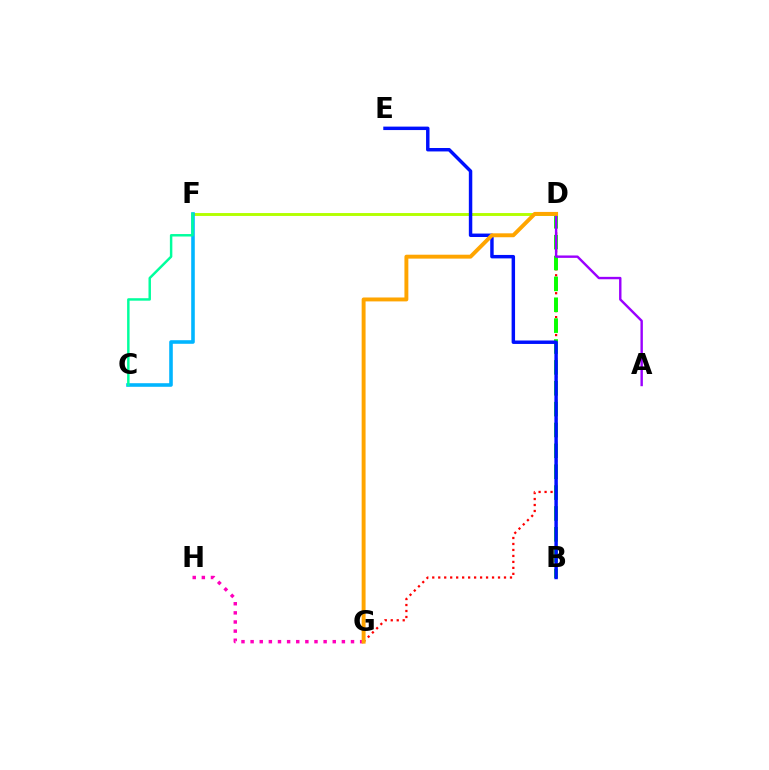{('D', 'G'): [{'color': '#ff0000', 'line_style': 'dotted', 'thickness': 1.62}, {'color': '#ffa500', 'line_style': 'solid', 'thickness': 2.82}], ('B', 'D'): [{'color': '#08ff00', 'line_style': 'dashed', 'thickness': 2.84}], ('D', 'F'): [{'color': '#b3ff00', 'line_style': 'solid', 'thickness': 2.09}], ('B', 'E'): [{'color': '#0010ff', 'line_style': 'solid', 'thickness': 2.48}], ('C', 'F'): [{'color': '#00b5ff', 'line_style': 'solid', 'thickness': 2.58}, {'color': '#00ff9d', 'line_style': 'solid', 'thickness': 1.77}], ('A', 'D'): [{'color': '#9b00ff', 'line_style': 'solid', 'thickness': 1.73}], ('G', 'H'): [{'color': '#ff00bd', 'line_style': 'dotted', 'thickness': 2.48}]}